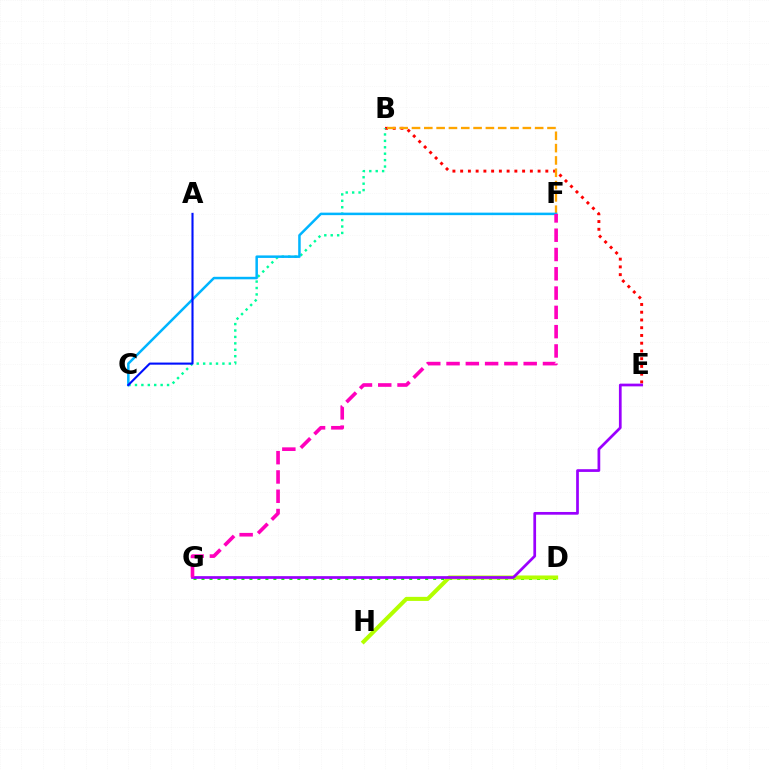{('B', 'E'): [{'color': '#ff0000', 'line_style': 'dotted', 'thickness': 2.1}], ('B', 'F'): [{'color': '#ffa500', 'line_style': 'dashed', 'thickness': 1.67}], ('D', 'G'): [{'color': '#08ff00', 'line_style': 'dotted', 'thickness': 2.17}], ('B', 'C'): [{'color': '#00ff9d', 'line_style': 'dotted', 'thickness': 1.74}], ('C', 'F'): [{'color': '#00b5ff', 'line_style': 'solid', 'thickness': 1.81}], ('D', 'H'): [{'color': '#b3ff00', 'line_style': 'solid', 'thickness': 2.91}], ('E', 'G'): [{'color': '#9b00ff', 'line_style': 'solid', 'thickness': 1.96}], ('F', 'G'): [{'color': '#ff00bd', 'line_style': 'dashed', 'thickness': 2.62}], ('A', 'C'): [{'color': '#0010ff', 'line_style': 'solid', 'thickness': 1.51}]}